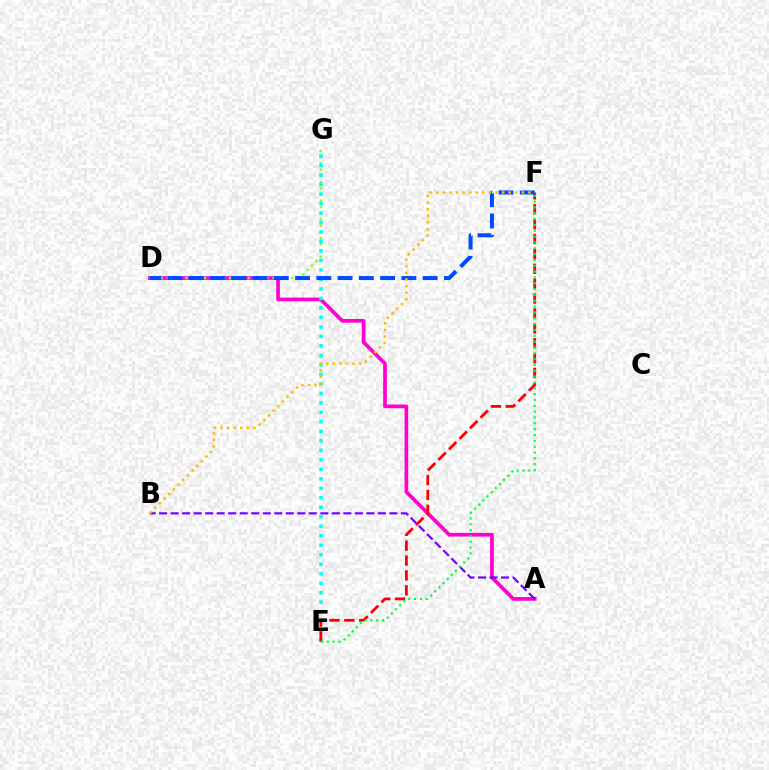{('A', 'D'): [{'color': '#ff00cf', 'line_style': 'solid', 'thickness': 2.66}], ('D', 'G'): [{'color': '#84ff00', 'line_style': 'dotted', 'thickness': 1.69}], ('E', 'G'): [{'color': '#00fff6', 'line_style': 'dotted', 'thickness': 2.58}], ('A', 'B'): [{'color': '#7200ff', 'line_style': 'dashed', 'thickness': 1.56}], ('E', 'F'): [{'color': '#ff0000', 'line_style': 'dashed', 'thickness': 2.02}, {'color': '#00ff39', 'line_style': 'dotted', 'thickness': 1.59}], ('D', 'F'): [{'color': '#004bff', 'line_style': 'dashed', 'thickness': 2.89}], ('B', 'F'): [{'color': '#ffbd00', 'line_style': 'dotted', 'thickness': 1.79}]}